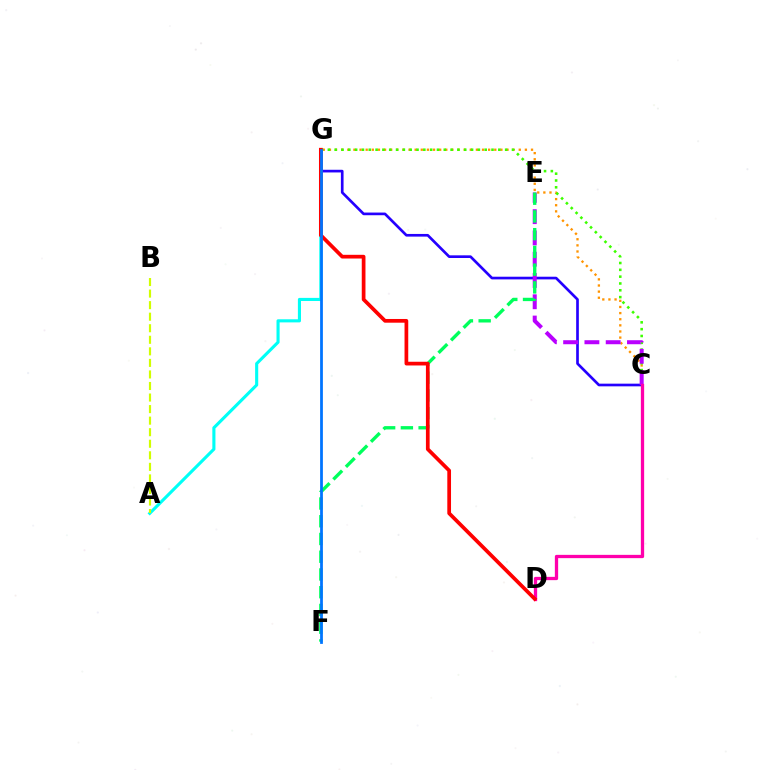{('C', 'G'): [{'color': '#ff9400', 'line_style': 'dotted', 'thickness': 1.66}, {'color': '#2500ff', 'line_style': 'solid', 'thickness': 1.92}, {'color': '#3dff00', 'line_style': 'dotted', 'thickness': 1.85}], ('A', 'G'): [{'color': '#00fff6', 'line_style': 'solid', 'thickness': 2.24}], ('C', 'E'): [{'color': '#b900ff', 'line_style': 'dashed', 'thickness': 2.89}], ('C', 'D'): [{'color': '#ff00ac', 'line_style': 'solid', 'thickness': 2.37}], ('E', 'F'): [{'color': '#00ff5c', 'line_style': 'dashed', 'thickness': 2.41}], ('D', 'G'): [{'color': '#ff0000', 'line_style': 'solid', 'thickness': 2.67}], ('A', 'B'): [{'color': '#d1ff00', 'line_style': 'dashed', 'thickness': 1.57}], ('F', 'G'): [{'color': '#0074ff', 'line_style': 'solid', 'thickness': 1.99}]}